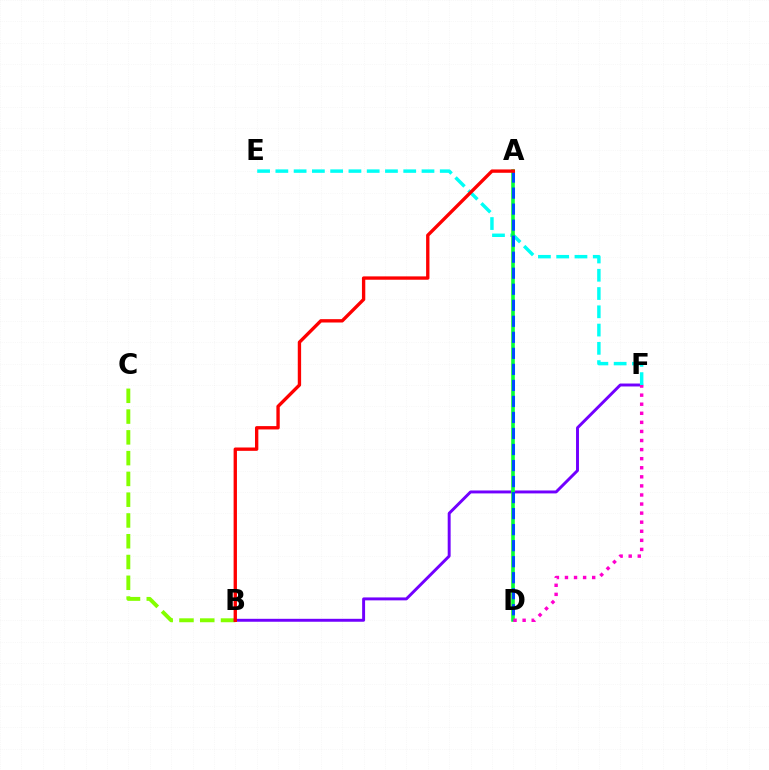{('B', 'C'): [{'color': '#84ff00', 'line_style': 'dashed', 'thickness': 2.82}], ('B', 'F'): [{'color': '#7200ff', 'line_style': 'solid', 'thickness': 2.12}], ('E', 'F'): [{'color': '#00fff6', 'line_style': 'dashed', 'thickness': 2.48}], ('A', 'D'): [{'color': '#ffbd00', 'line_style': 'solid', 'thickness': 1.77}, {'color': '#00ff39', 'line_style': 'solid', 'thickness': 2.55}, {'color': '#004bff', 'line_style': 'dashed', 'thickness': 2.18}], ('A', 'B'): [{'color': '#ff0000', 'line_style': 'solid', 'thickness': 2.41}], ('D', 'F'): [{'color': '#ff00cf', 'line_style': 'dotted', 'thickness': 2.47}]}